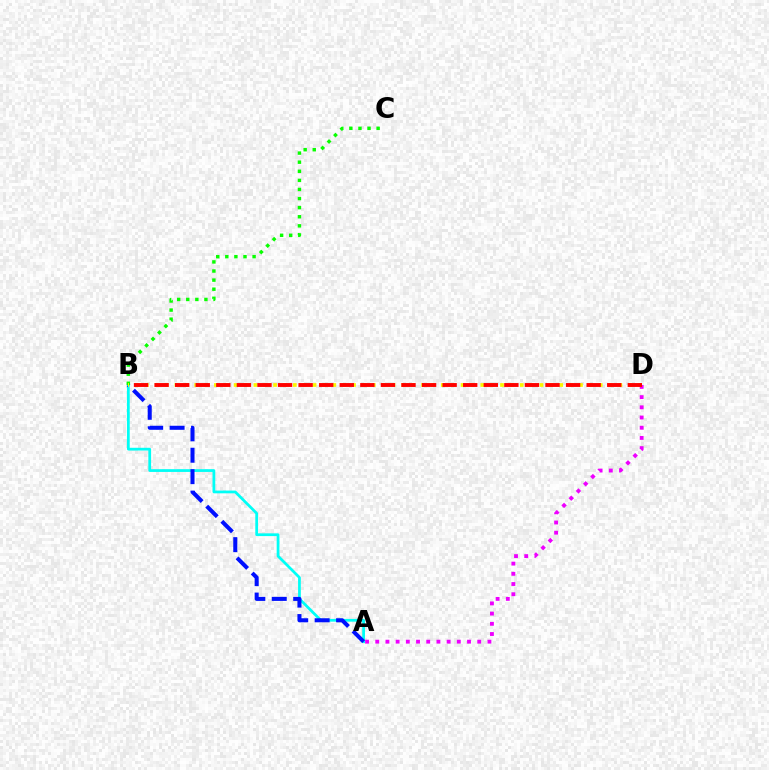{('A', 'B'): [{'color': '#00fff6', 'line_style': 'solid', 'thickness': 1.98}, {'color': '#0010ff', 'line_style': 'dashed', 'thickness': 2.91}], ('B', 'C'): [{'color': '#08ff00', 'line_style': 'dotted', 'thickness': 2.47}], ('A', 'D'): [{'color': '#ee00ff', 'line_style': 'dotted', 'thickness': 2.77}], ('B', 'D'): [{'color': '#fcf500', 'line_style': 'dotted', 'thickness': 2.68}, {'color': '#ff0000', 'line_style': 'dashed', 'thickness': 2.8}]}